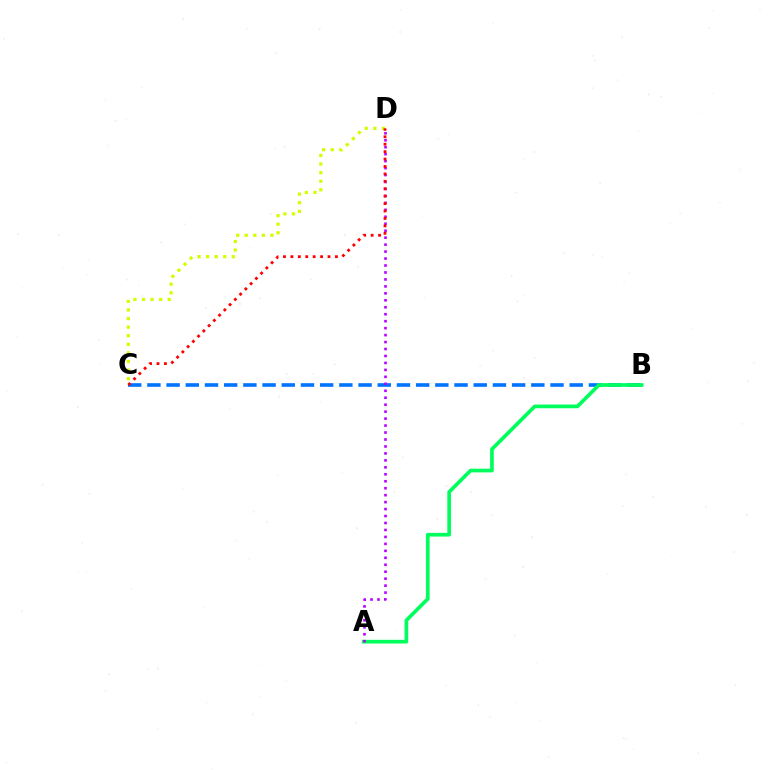{('B', 'C'): [{'color': '#0074ff', 'line_style': 'dashed', 'thickness': 2.61}], ('C', 'D'): [{'color': '#d1ff00', 'line_style': 'dotted', 'thickness': 2.33}, {'color': '#ff0000', 'line_style': 'dotted', 'thickness': 2.02}], ('A', 'B'): [{'color': '#00ff5c', 'line_style': 'solid', 'thickness': 2.66}], ('A', 'D'): [{'color': '#b900ff', 'line_style': 'dotted', 'thickness': 1.89}]}